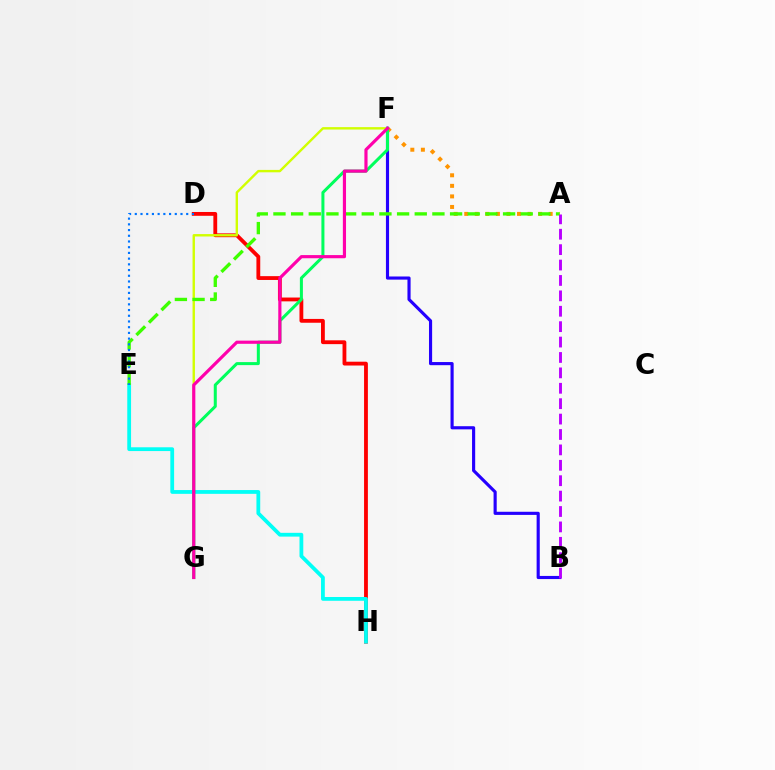{('D', 'H'): [{'color': '#ff0000', 'line_style': 'solid', 'thickness': 2.75}], ('E', 'H'): [{'color': '#00fff6', 'line_style': 'solid', 'thickness': 2.72}], ('B', 'F'): [{'color': '#2500ff', 'line_style': 'solid', 'thickness': 2.26}], ('A', 'F'): [{'color': '#ff9400', 'line_style': 'dotted', 'thickness': 2.87}], ('F', 'G'): [{'color': '#d1ff00', 'line_style': 'solid', 'thickness': 1.73}, {'color': '#00ff5c', 'line_style': 'solid', 'thickness': 2.18}, {'color': '#ff00ac', 'line_style': 'solid', 'thickness': 2.28}], ('A', 'E'): [{'color': '#3dff00', 'line_style': 'dashed', 'thickness': 2.4}], ('D', 'E'): [{'color': '#0074ff', 'line_style': 'dotted', 'thickness': 1.55}], ('A', 'B'): [{'color': '#b900ff', 'line_style': 'dashed', 'thickness': 2.09}]}